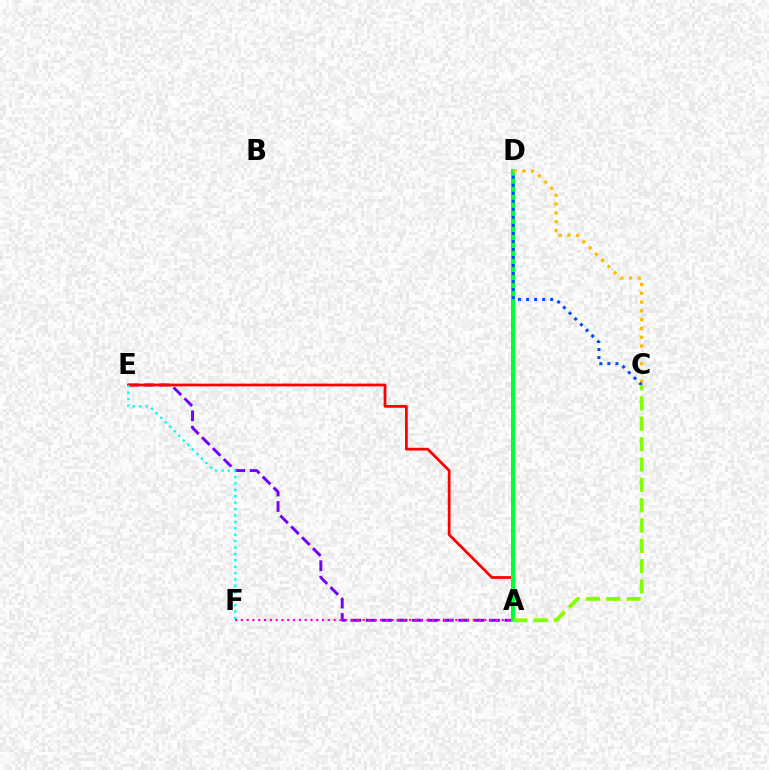{('A', 'E'): [{'color': '#7200ff', 'line_style': 'dashed', 'thickness': 2.09}, {'color': '#ff0000', 'line_style': 'solid', 'thickness': 1.98}], ('E', 'F'): [{'color': '#00fff6', 'line_style': 'dotted', 'thickness': 1.74}], ('A', 'D'): [{'color': '#00ff39', 'line_style': 'solid', 'thickness': 2.89}], ('C', 'D'): [{'color': '#ffbd00', 'line_style': 'dotted', 'thickness': 2.39}, {'color': '#004bff', 'line_style': 'dotted', 'thickness': 2.18}], ('A', 'F'): [{'color': '#ff00cf', 'line_style': 'dotted', 'thickness': 1.57}], ('A', 'C'): [{'color': '#84ff00', 'line_style': 'dashed', 'thickness': 2.76}]}